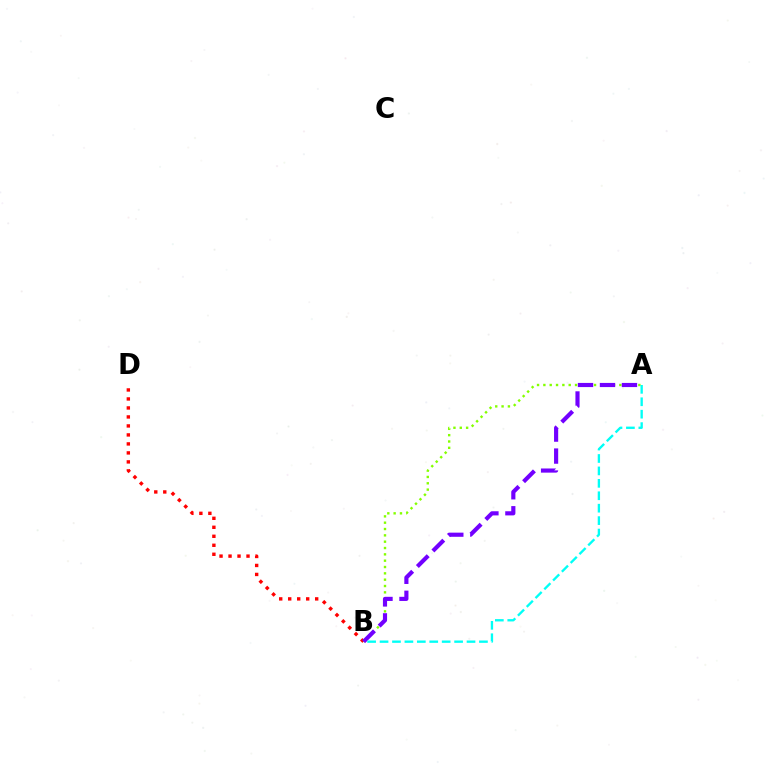{('B', 'D'): [{'color': '#ff0000', 'line_style': 'dotted', 'thickness': 2.44}], ('A', 'B'): [{'color': '#84ff00', 'line_style': 'dotted', 'thickness': 1.72}, {'color': '#7200ff', 'line_style': 'dashed', 'thickness': 2.99}, {'color': '#00fff6', 'line_style': 'dashed', 'thickness': 1.69}]}